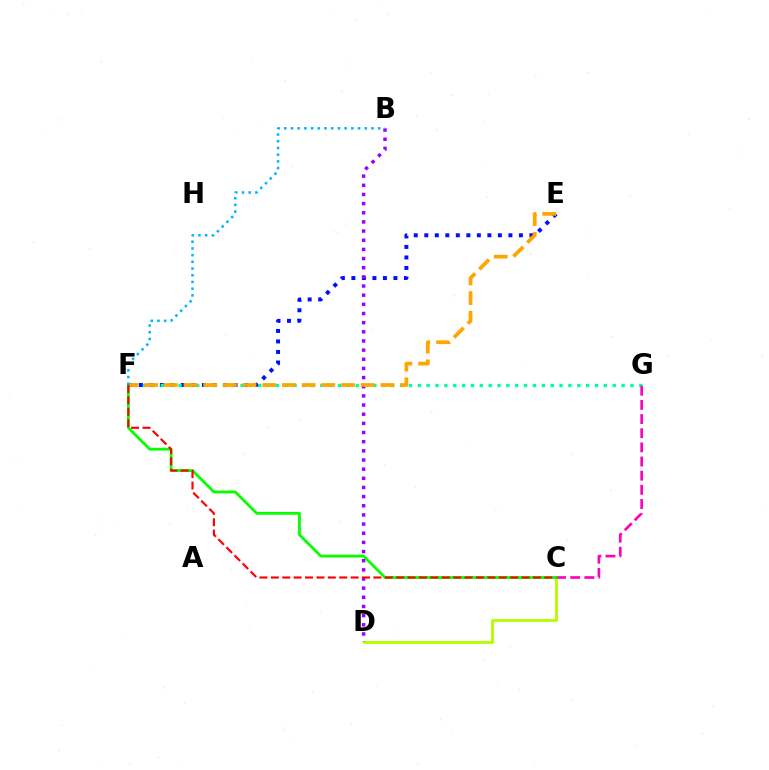{('E', 'F'): [{'color': '#0010ff', 'line_style': 'dotted', 'thickness': 2.86}, {'color': '#ffa500', 'line_style': 'dashed', 'thickness': 2.67}], ('C', 'D'): [{'color': '#b3ff00', 'line_style': 'solid', 'thickness': 2.07}], ('F', 'G'): [{'color': '#00ff9d', 'line_style': 'dotted', 'thickness': 2.41}], ('B', 'D'): [{'color': '#9b00ff', 'line_style': 'dotted', 'thickness': 2.49}], ('C', 'G'): [{'color': '#ff00bd', 'line_style': 'dashed', 'thickness': 1.92}], ('C', 'F'): [{'color': '#08ff00', 'line_style': 'solid', 'thickness': 2.02}, {'color': '#ff0000', 'line_style': 'dashed', 'thickness': 1.55}], ('B', 'F'): [{'color': '#00b5ff', 'line_style': 'dotted', 'thickness': 1.82}]}